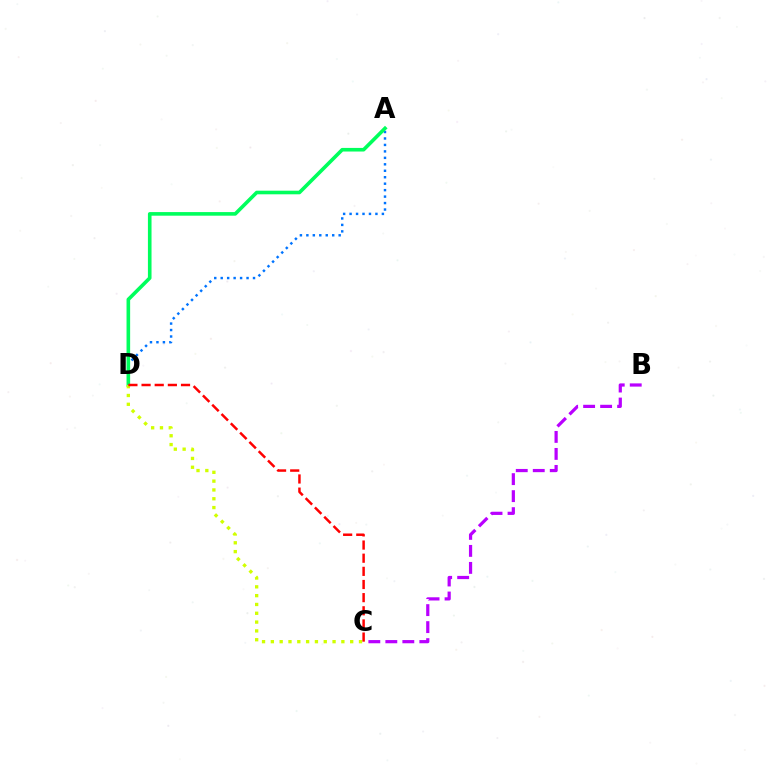{('A', 'D'): [{'color': '#0074ff', 'line_style': 'dotted', 'thickness': 1.76}, {'color': '#00ff5c', 'line_style': 'solid', 'thickness': 2.6}], ('C', 'D'): [{'color': '#d1ff00', 'line_style': 'dotted', 'thickness': 2.4}, {'color': '#ff0000', 'line_style': 'dashed', 'thickness': 1.79}], ('B', 'C'): [{'color': '#b900ff', 'line_style': 'dashed', 'thickness': 2.31}]}